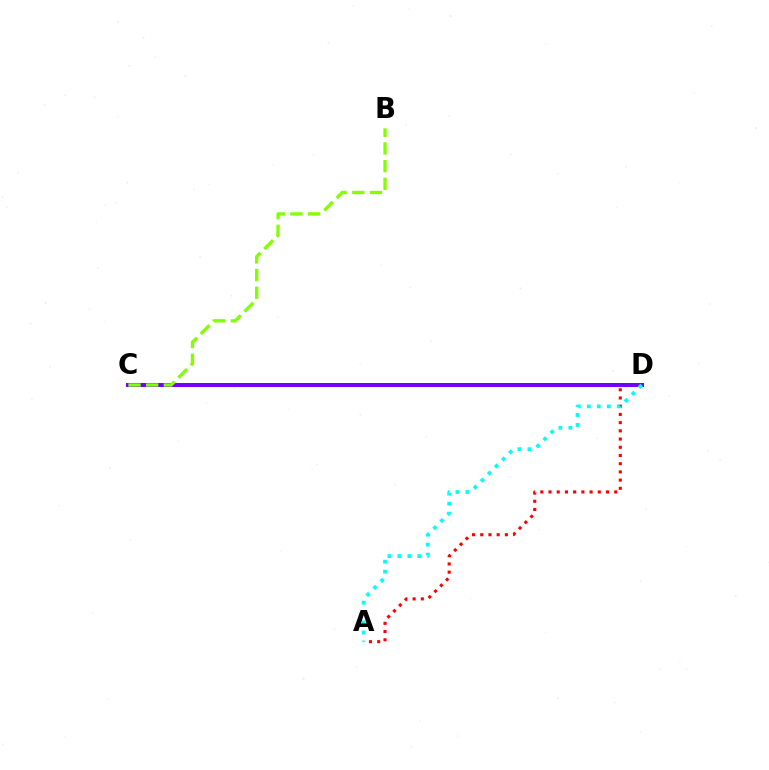{('A', 'D'): [{'color': '#ff0000', 'line_style': 'dotted', 'thickness': 2.23}, {'color': '#00fff6', 'line_style': 'dotted', 'thickness': 2.71}], ('C', 'D'): [{'color': '#7200ff', 'line_style': 'solid', 'thickness': 2.86}], ('B', 'C'): [{'color': '#84ff00', 'line_style': 'dashed', 'thickness': 2.4}]}